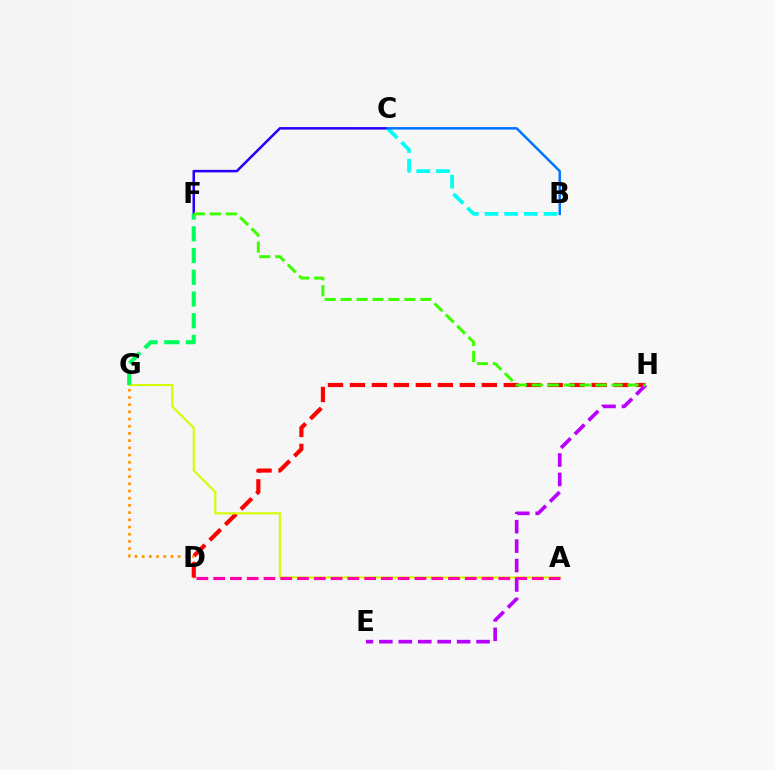{('C', 'F'): [{'color': '#2500ff', 'line_style': 'solid', 'thickness': 1.82}], ('D', 'G'): [{'color': '#ff9400', 'line_style': 'dotted', 'thickness': 1.96}], ('D', 'H'): [{'color': '#ff0000', 'line_style': 'dashed', 'thickness': 2.99}], ('A', 'G'): [{'color': '#d1ff00', 'line_style': 'solid', 'thickness': 1.53}], ('B', 'C'): [{'color': '#00fff6', 'line_style': 'dashed', 'thickness': 2.67}, {'color': '#0074ff', 'line_style': 'solid', 'thickness': 1.78}], ('F', 'G'): [{'color': '#00ff5c', 'line_style': 'dashed', 'thickness': 2.95}], ('A', 'D'): [{'color': '#ff00ac', 'line_style': 'dashed', 'thickness': 2.28}], ('E', 'H'): [{'color': '#b900ff', 'line_style': 'dashed', 'thickness': 2.64}], ('F', 'H'): [{'color': '#3dff00', 'line_style': 'dashed', 'thickness': 2.17}]}